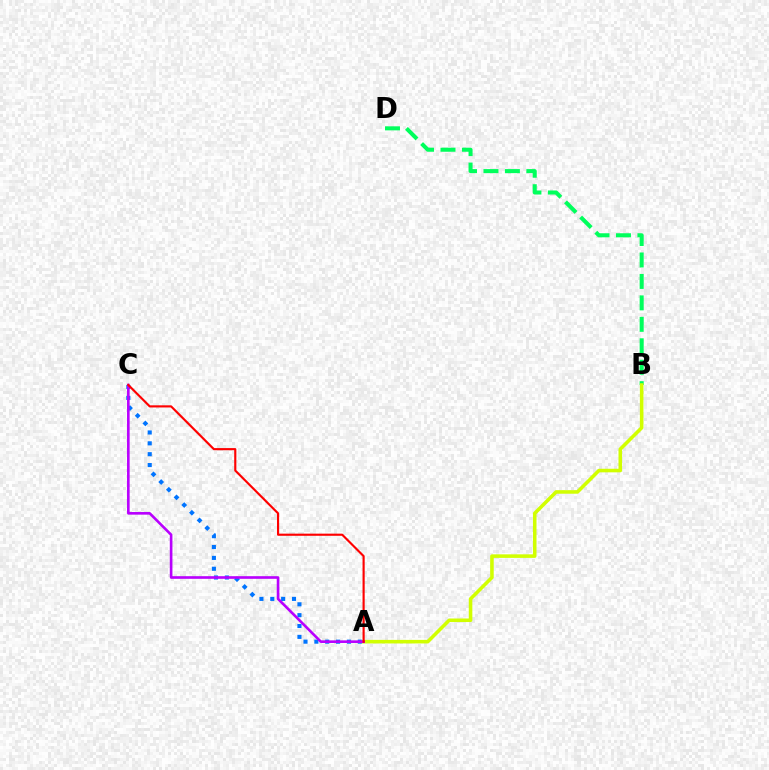{('B', 'D'): [{'color': '#00ff5c', 'line_style': 'dashed', 'thickness': 2.91}], ('A', 'C'): [{'color': '#0074ff', 'line_style': 'dotted', 'thickness': 2.95}, {'color': '#b900ff', 'line_style': 'solid', 'thickness': 1.89}, {'color': '#ff0000', 'line_style': 'solid', 'thickness': 1.54}], ('A', 'B'): [{'color': '#d1ff00', 'line_style': 'solid', 'thickness': 2.56}]}